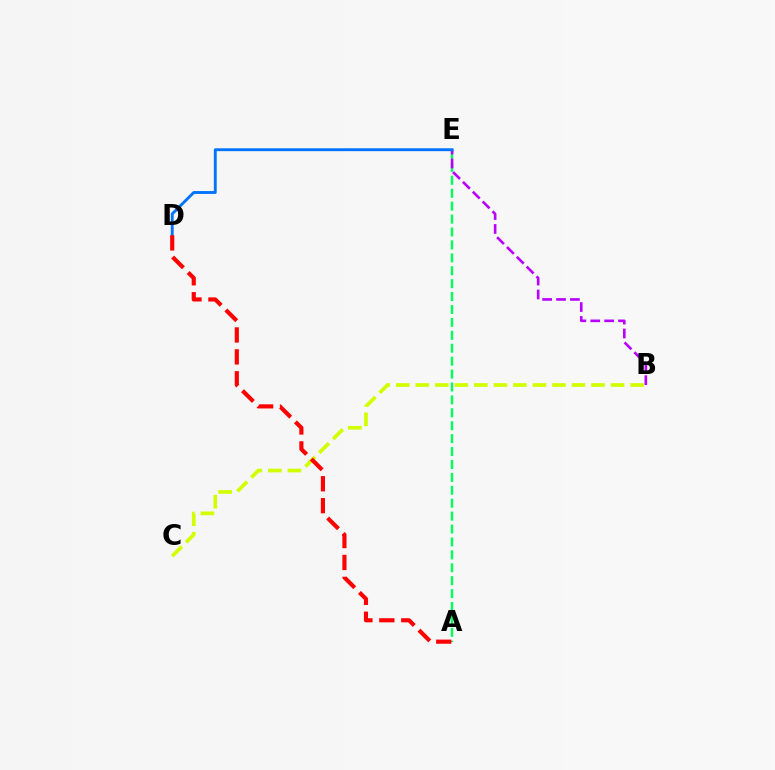{('B', 'C'): [{'color': '#d1ff00', 'line_style': 'dashed', 'thickness': 2.65}], ('A', 'E'): [{'color': '#00ff5c', 'line_style': 'dashed', 'thickness': 1.75}], ('B', 'E'): [{'color': '#b900ff', 'line_style': 'dashed', 'thickness': 1.89}], ('D', 'E'): [{'color': '#0074ff', 'line_style': 'solid', 'thickness': 2.08}], ('A', 'D'): [{'color': '#ff0000', 'line_style': 'dashed', 'thickness': 2.98}]}